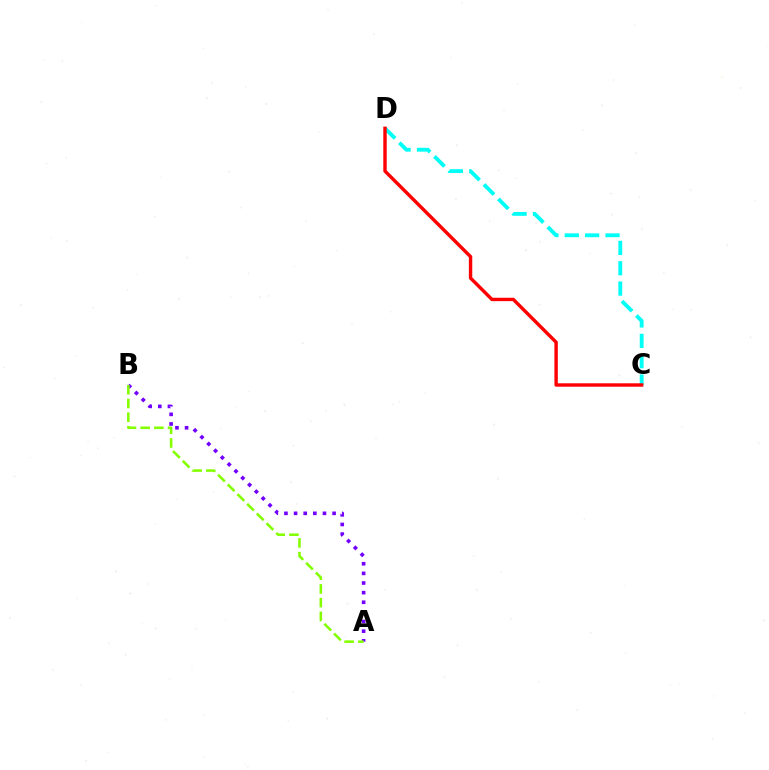{('A', 'B'): [{'color': '#7200ff', 'line_style': 'dotted', 'thickness': 2.62}, {'color': '#84ff00', 'line_style': 'dashed', 'thickness': 1.86}], ('C', 'D'): [{'color': '#00fff6', 'line_style': 'dashed', 'thickness': 2.77}, {'color': '#ff0000', 'line_style': 'solid', 'thickness': 2.45}]}